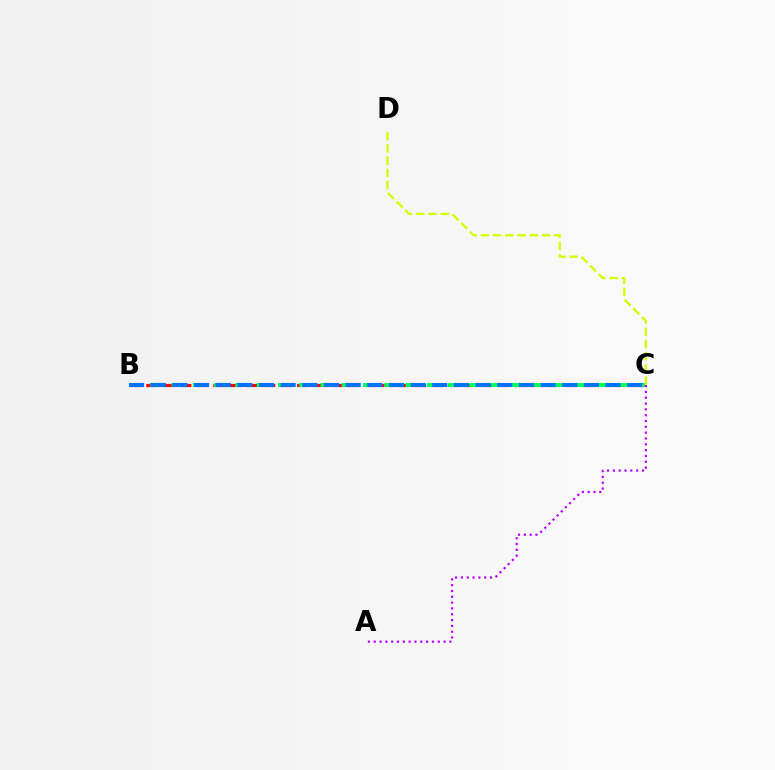{('B', 'C'): [{'color': '#ff0000', 'line_style': 'dashed', 'thickness': 2.28}, {'color': '#00ff5c', 'line_style': 'dashed', 'thickness': 2.89}, {'color': '#0074ff', 'line_style': 'dashed', 'thickness': 2.94}], ('A', 'C'): [{'color': '#b900ff', 'line_style': 'dotted', 'thickness': 1.58}], ('C', 'D'): [{'color': '#d1ff00', 'line_style': 'dashed', 'thickness': 1.66}]}